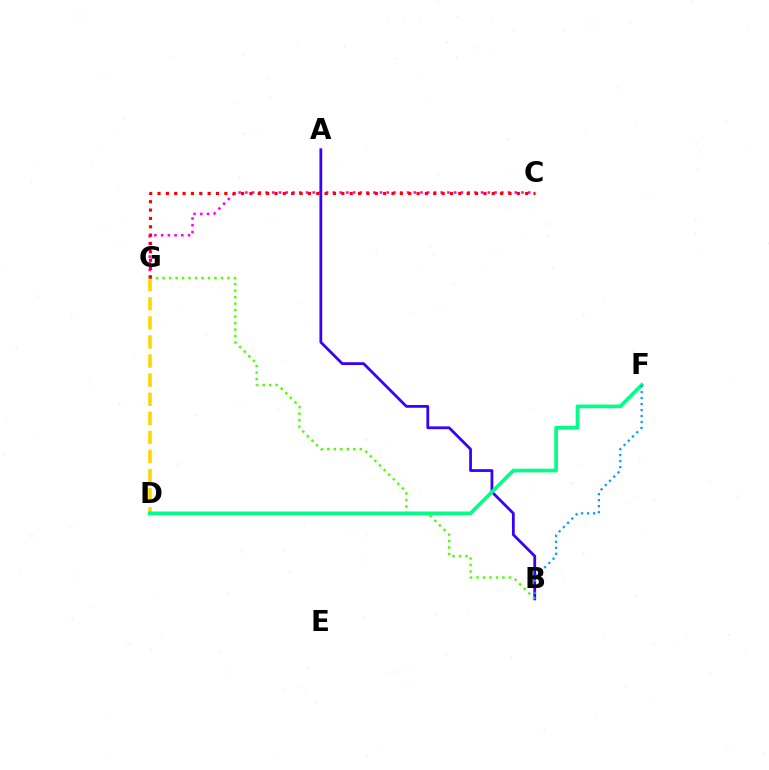{('C', 'G'): [{'color': '#ff00ed', 'line_style': 'dotted', 'thickness': 1.83}, {'color': '#ff0000', 'line_style': 'dotted', 'thickness': 2.27}], ('A', 'B'): [{'color': '#3700ff', 'line_style': 'solid', 'thickness': 1.99}], ('D', 'G'): [{'color': '#ffd500', 'line_style': 'dashed', 'thickness': 2.59}], ('B', 'G'): [{'color': '#4fff00', 'line_style': 'dotted', 'thickness': 1.76}], ('D', 'F'): [{'color': '#00ff86', 'line_style': 'solid', 'thickness': 2.65}], ('B', 'F'): [{'color': '#009eff', 'line_style': 'dotted', 'thickness': 1.63}]}